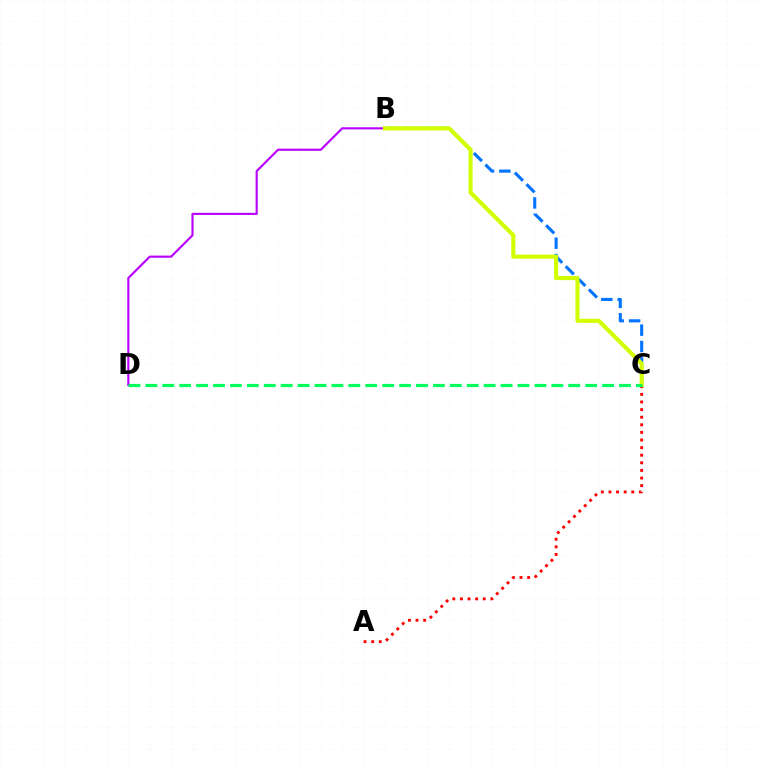{('A', 'C'): [{'color': '#ff0000', 'line_style': 'dotted', 'thickness': 2.07}], ('B', 'C'): [{'color': '#0074ff', 'line_style': 'dashed', 'thickness': 2.23}, {'color': '#d1ff00', 'line_style': 'solid', 'thickness': 2.95}], ('B', 'D'): [{'color': '#b900ff', 'line_style': 'solid', 'thickness': 1.54}], ('C', 'D'): [{'color': '#00ff5c', 'line_style': 'dashed', 'thickness': 2.3}]}